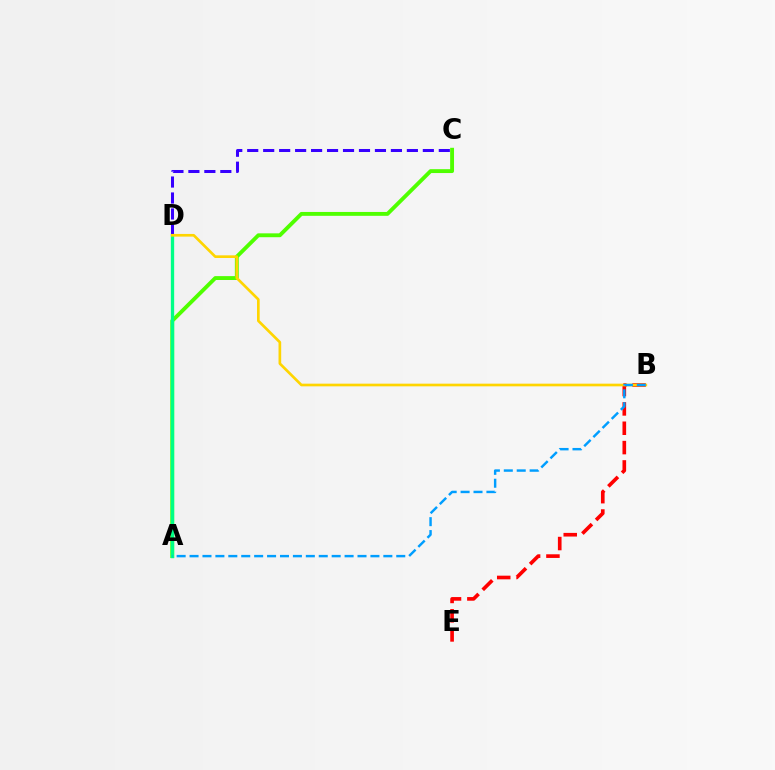{('A', 'D'): [{'color': '#ff00ed', 'line_style': 'dashed', 'thickness': 1.94}, {'color': '#00ff86', 'line_style': 'solid', 'thickness': 2.39}], ('B', 'E'): [{'color': '#ff0000', 'line_style': 'dashed', 'thickness': 2.63}], ('A', 'C'): [{'color': '#4fff00', 'line_style': 'solid', 'thickness': 2.79}], ('C', 'D'): [{'color': '#3700ff', 'line_style': 'dashed', 'thickness': 2.17}], ('B', 'D'): [{'color': '#ffd500', 'line_style': 'solid', 'thickness': 1.92}], ('A', 'B'): [{'color': '#009eff', 'line_style': 'dashed', 'thickness': 1.76}]}